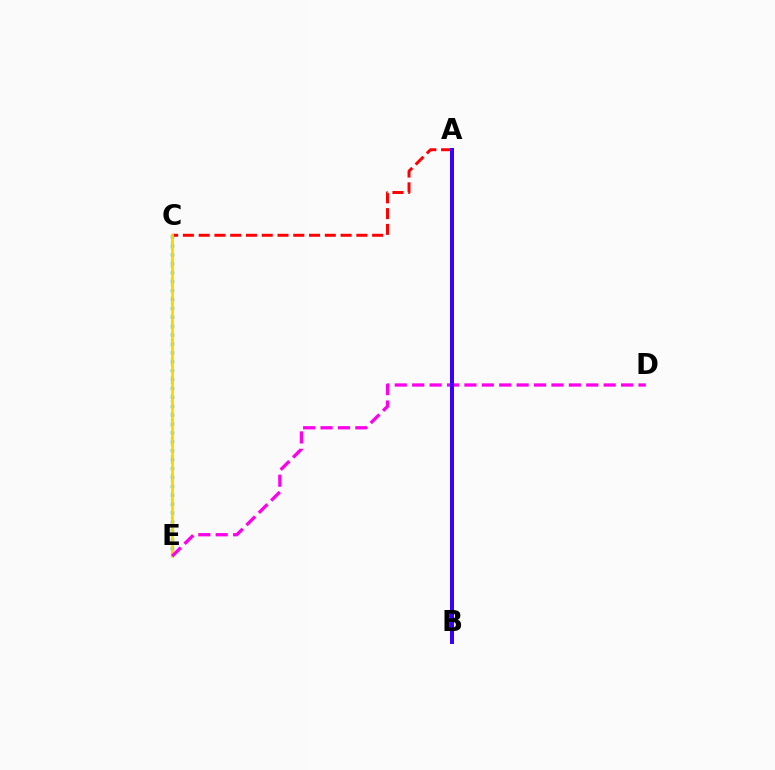{('A', 'B'): [{'color': '#00ff86', 'line_style': 'dashed', 'thickness': 1.99}, {'color': '#3700ff', 'line_style': 'solid', 'thickness': 2.87}], ('C', 'E'): [{'color': '#009eff', 'line_style': 'dotted', 'thickness': 2.42}, {'color': '#4fff00', 'line_style': 'dotted', 'thickness': 1.66}, {'color': '#ffd500', 'line_style': 'solid', 'thickness': 1.98}], ('A', 'C'): [{'color': '#ff0000', 'line_style': 'dashed', 'thickness': 2.14}], ('D', 'E'): [{'color': '#ff00ed', 'line_style': 'dashed', 'thickness': 2.36}]}